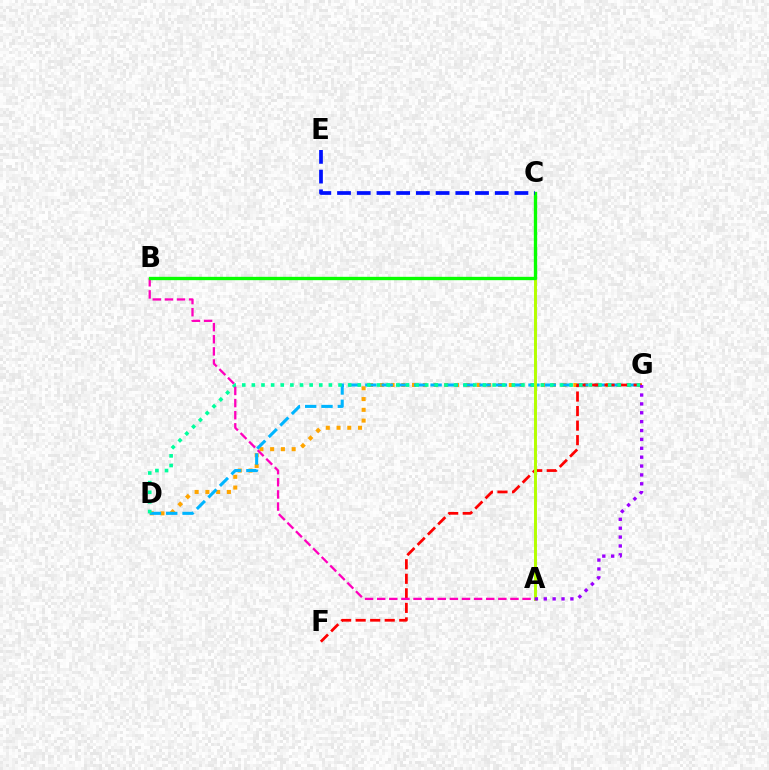{('D', 'G'): [{'color': '#ffa500', 'line_style': 'dotted', 'thickness': 2.92}, {'color': '#00b5ff', 'line_style': 'dashed', 'thickness': 2.22}, {'color': '#00ff9d', 'line_style': 'dotted', 'thickness': 2.62}], ('F', 'G'): [{'color': '#ff0000', 'line_style': 'dashed', 'thickness': 1.97}], ('A', 'C'): [{'color': '#b3ff00', 'line_style': 'solid', 'thickness': 2.12}], ('A', 'B'): [{'color': '#ff00bd', 'line_style': 'dashed', 'thickness': 1.65}], ('B', 'C'): [{'color': '#08ff00', 'line_style': 'solid', 'thickness': 2.4}], ('A', 'G'): [{'color': '#9b00ff', 'line_style': 'dotted', 'thickness': 2.41}], ('C', 'E'): [{'color': '#0010ff', 'line_style': 'dashed', 'thickness': 2.68}]}